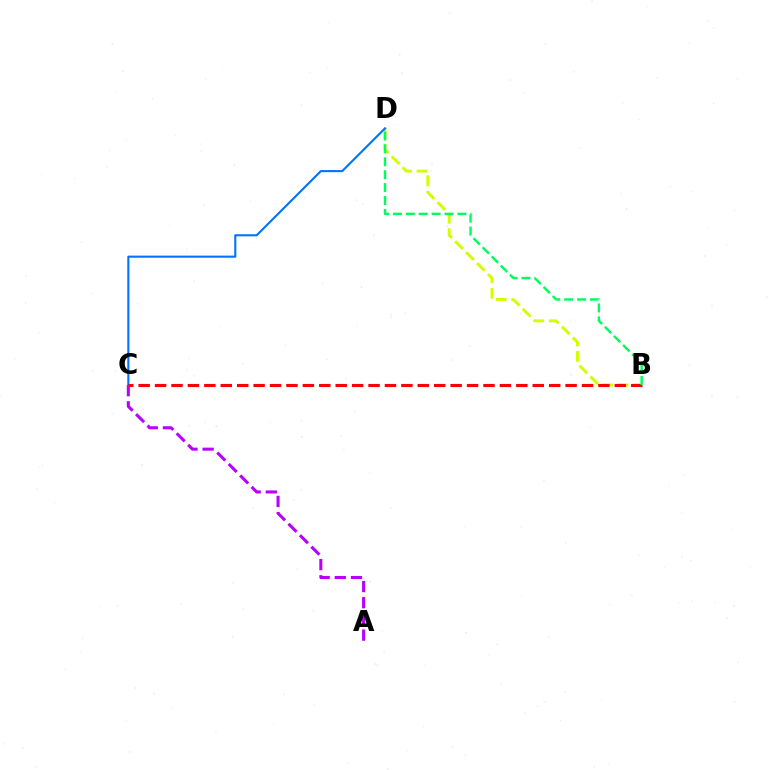{('B', 'D'): [{'color': '#d1ff00', 'line_style': 'dashed', 'thickness': 2.1}, {'color': '#00ff5c', 'line_style': 'dashed', 'thickness': 1.75}], ('A', 'C'): [{'color': '#b900ff', 'line_style': 'dashed', 'thickness': 2.2}], ('C', 'D'): [{'color': '#0074ff', 'line_style': 'solid', 'thickness': 1.52}], ('B', 'C'): [{'color': '#ff0000', 'line_style': 'dashed', 'thickness': 2.23}]}